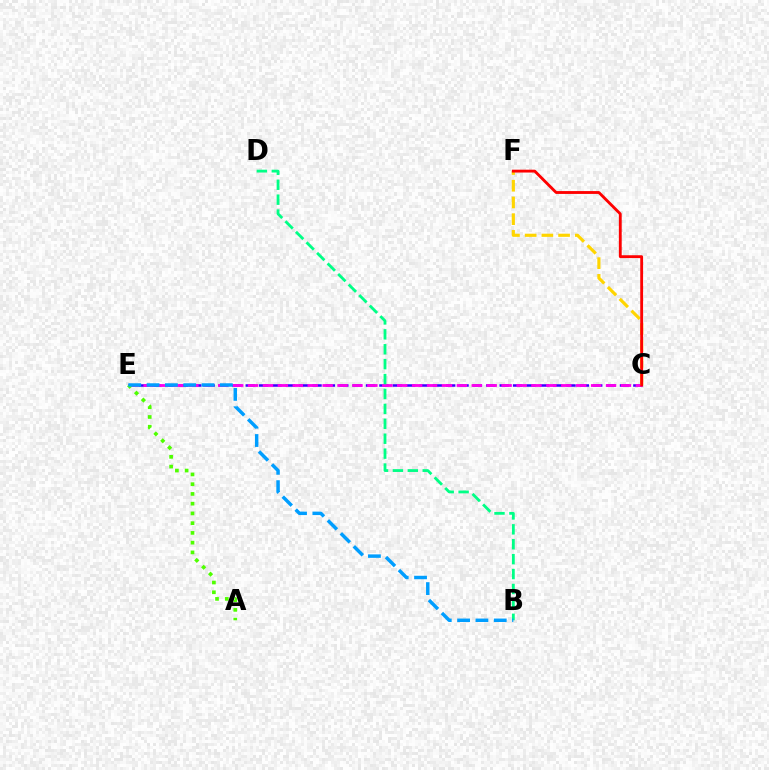{('C', 'E'): [{'color': '#3700ff', 'line_style': 'dashed', 'thickness': 1.82}, {'color': '#ff00ed', 'line_style': 'dashed', 'thickness': 2.03}], ('A', 'E'): [{'color': '#4fff00', 'line_style': 'dotted', 'thickness': 2.65}], ('B', 'D'): [{'color': '#00ff86', 'line_style': 'dashed', 'thickness': 2.03}], ('B', 'E'): [{'color': '#009eff', 'line_style': 'dashed', 'thickness': 2.49}], ('C', 'F'): [{'color': '#ffd500', 'line_style': 'dashed', 'thickness': 2.27}, {'color': '#ff0000', 'line_style': 'solid', 'thickness': 2.05}]}